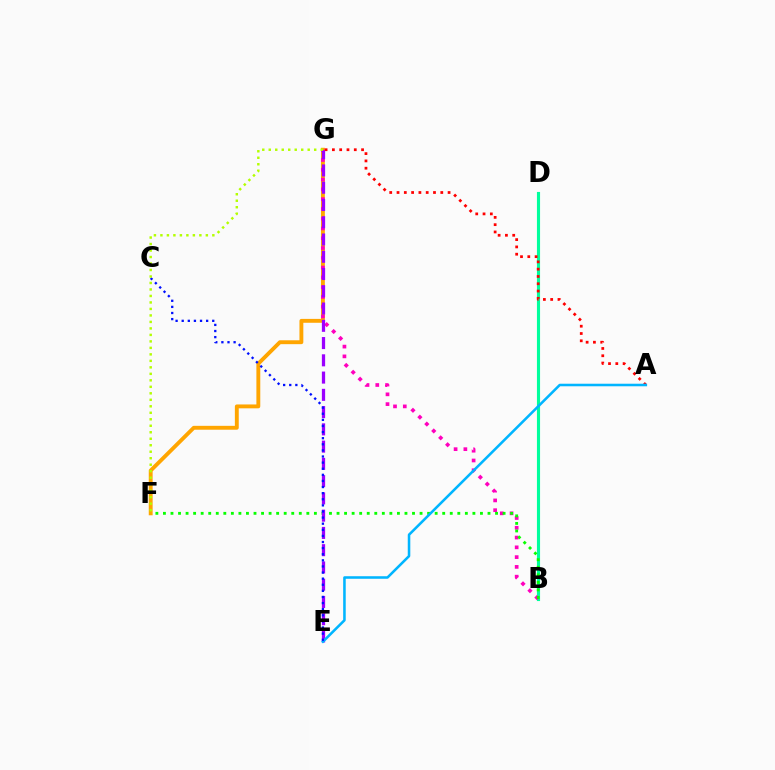{('B', 'D'): [{'color': '#00ff9d', 'line_style': 'solid', 'thickness': 2.25}], ('F', 'G'): [{'color': '#ffa500', 'line_style': 'solid', 'thickness': 2.79}, {'color': '#b3ff00', 'line_style': 'dotted', 'thickness': 1.76}], ('B', 'G'): [{'color': '#ff00bd', 'line_style': 'dotted', 'thickness': 2.66}], ('A', 'G'): [{'color': '#ff0000', 'line_style': 'dotted', 'thickness': 1.98}], ('B', 'F'): [{'color': '#08ff00', 'line_style': 'dotted', 'thickness': 2.05}], ('E', 'G'): [{'color': '#9b00ff', 'line_style': 'dashed', 'thickness': 2.34}], ('A', 'E'): [{'color': '#00b5ff', 'line_style': 'solid', 'thickness': 1.84}], ('C', 'E'): [{'color': '#0010ff', 'line_style': 'dotted', 'thickness': 1.66}]}